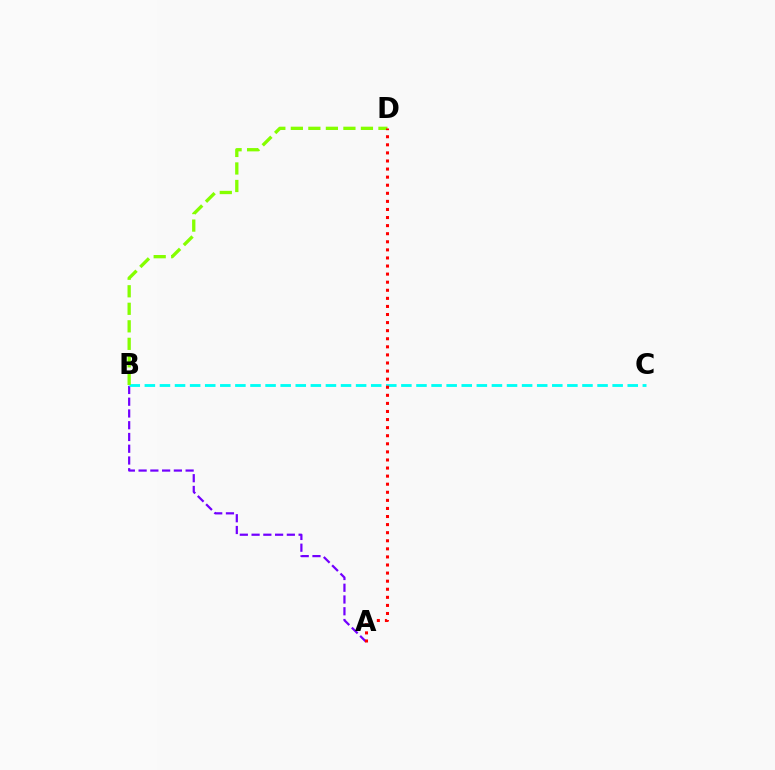{('A', 'B'): [{'color': '#7200ff', 'line_style': 'dashed', 'thickness': 1.6}], ('B', 'C'): [{'color': '#00fff6', 'line_style': 'dashed', 'thickness': 2.05}], ('B', 'D'): [{'color': '#84ff00', 'line_style': 'dashed', 'thickness': 2.38}], ('A', 'D'): [{'color': '#ff0000', 'line_style': 'dotted', 'thickness': 2.2}]}